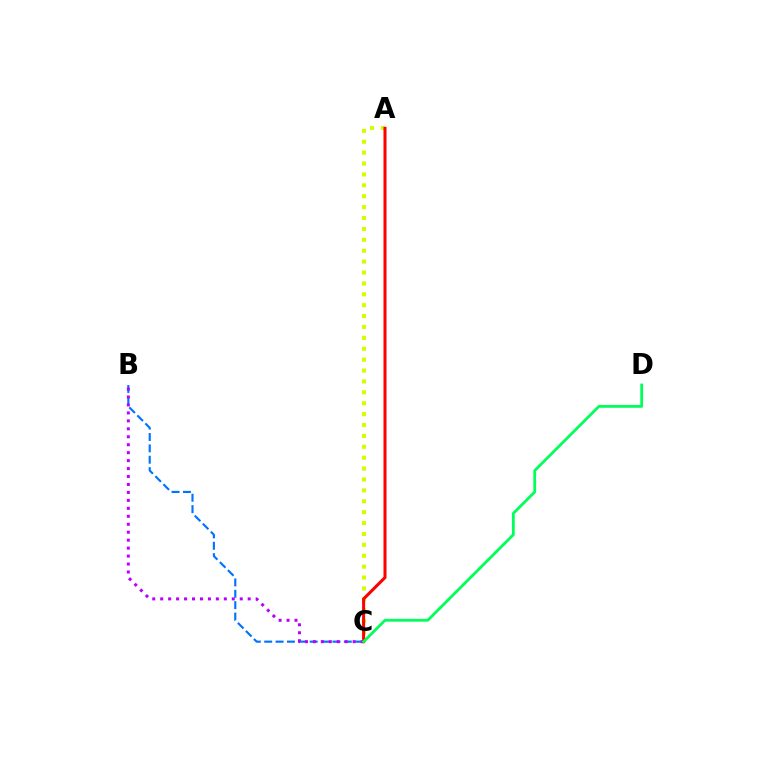{('A', 'C'): [{'color': '#d1ff00', 'line_style': 'dotted', 'thickness': 2.96}, {'color': '#ff0000', 'line_style': 'solid', 'thickness': 2.19}], ('B', 'C'): [{'color': '#0074ff', 'line_style': 'dashed', 'thickness': 1.55}, {'color': '#b900ff', 'line_style': 'dotted', 'thickness': 2.16}], ('C', 'D'): [{'color': '#00ff5c', 'line_style': 'solid', 'thickness': 2.02}]}